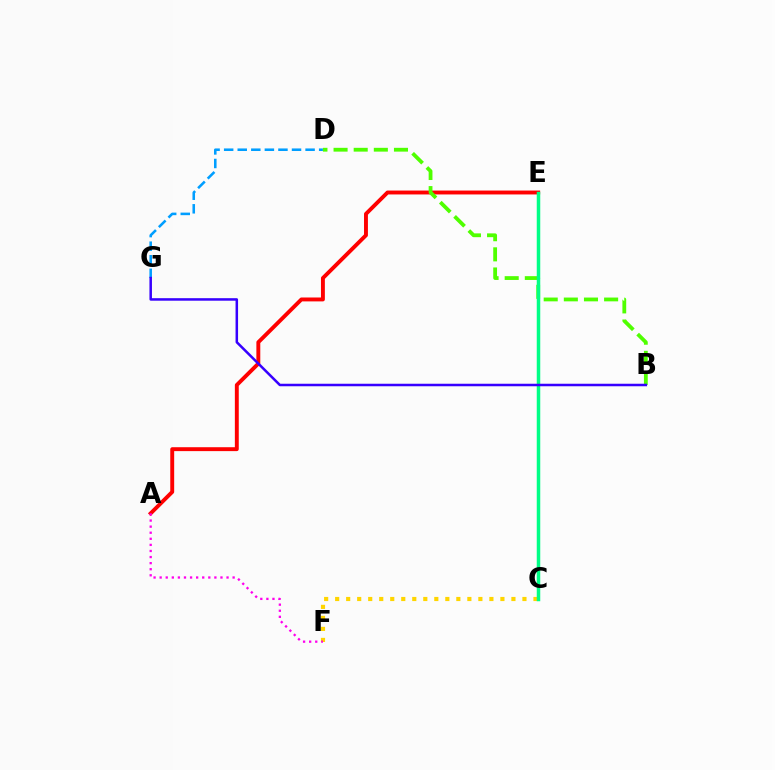{('C', 'F'): [{'color': '#ffd500', 'line_style': 'dotted', 'thickness': 2.99}], ('A', 'E'): [{'color': '#ff0000', 'line_style': 'solid', 'thickness': 2.81}], ('D', 'G'): [{'color': '#009eff', 'line_style': 'dashed', 'thickness': 1.84}], ('B', 'D'): [{'color': '#4fff00', 'line_style': 'dashed', 'thickness': 2.74}], ('A', 'F'): [{'color': '#ff00ed', 'line_style': 'dotted', 'thickness': 1.65}], ('C', 'E'): [{'color': '#00ff86', 'line_style': 'solid', 'thickness': 2.51}], ('B', 'G'): [{'color': '#3700ff', 'line_style': 'solid', 'thickness': 1.81}]}